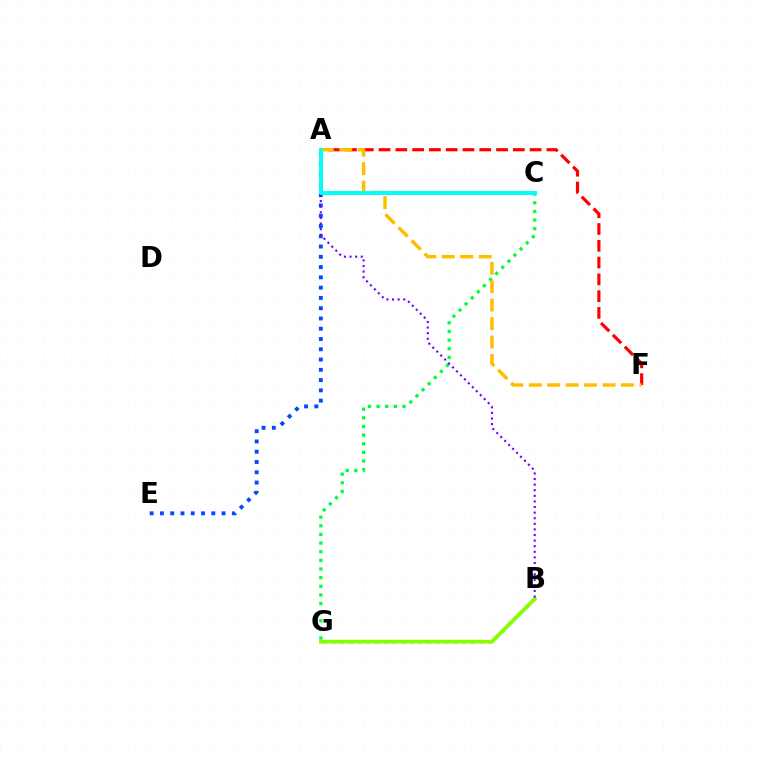{('A', 'E'): [{'color': '#004bff', 'line_style': 'dotted', 'thickness': 2.79}], ('B', 'G'): [{'color': '#ff00cf', 'line_style': 'dotted', 'thickness': 2.36}, {'color': '#84ff00', 'line_style': 'solid', 'thickness': 2.68}], ('A', 'F'): [{'color': '#ff0000', 'line_style': 'dashed', 'thickness': 2.28}, {'color': '#ffbd00', 'line_style': 'dashed', 'thickness': 2.51}], ('C', 'G'): [{'color': '#00ff39', 'line_style': 'dotted', 'thickness': 2.35}], ('A', 'B'): [{'color': '#7200ff', 'line_style': 'dotted', 'thickness': 1.52}], ('A', 'C'): [{'color': '#00fff6', 'line_style': 'solid', 'thickness': 2.84}]}